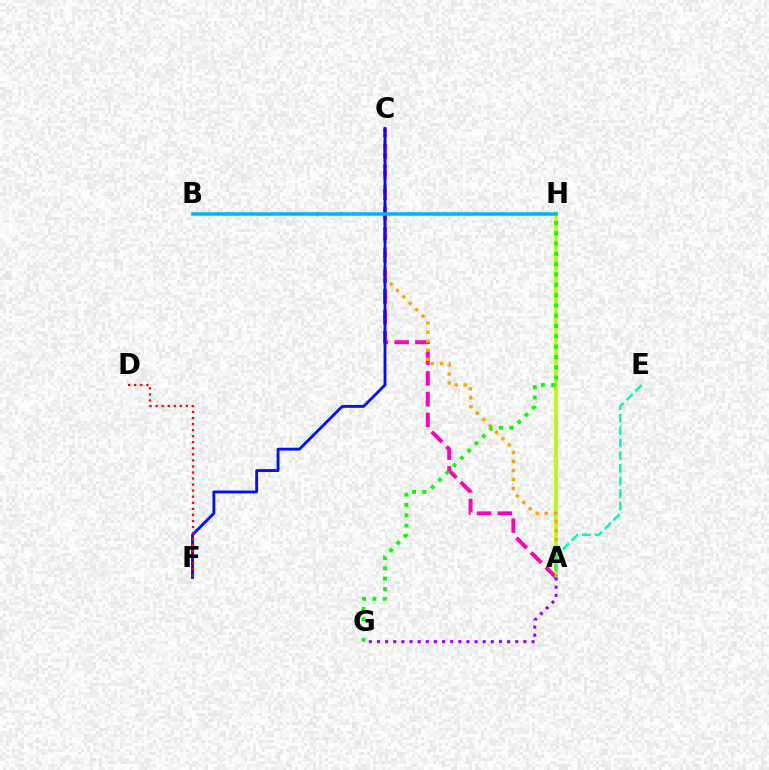{('A', 'H'): [{'color': '#b3ff00', 'line_style': 'solid', 'thickness': 2.61}], ('A', 'C'): [{'color': '#ff00bd', 'line_style': 'dashed', 'thickness': 2.82}, {'color': '#ffa500', 'line_style': 'dotted', 'thickness': 2.46}], ('G', 'H'): [{'color': '#08ff00', 'line_style': 'dotted', 'thickness': 2.8}], ('C', 'F'): [{'color': '#0010ff', 'line_style': 'solid', 'thickness': 2.06}], ('D', 'F'): [{'color': '#ff0000', 'line_style': 'dotted', 'thickness': 1.64}], ('A', 'E'): [{'color': '#00ff9d', 'line_style': 'dashed', 'thickness': 1.7}], ('A', 'G'): [{'color': '#9b00ff', 'line_style': 'dotted', 'thickness': 2.21}], ('B', 'H'): [{'color': '#00b5ff', 'line_style': 'solid', 'thickness': 2.54}]}